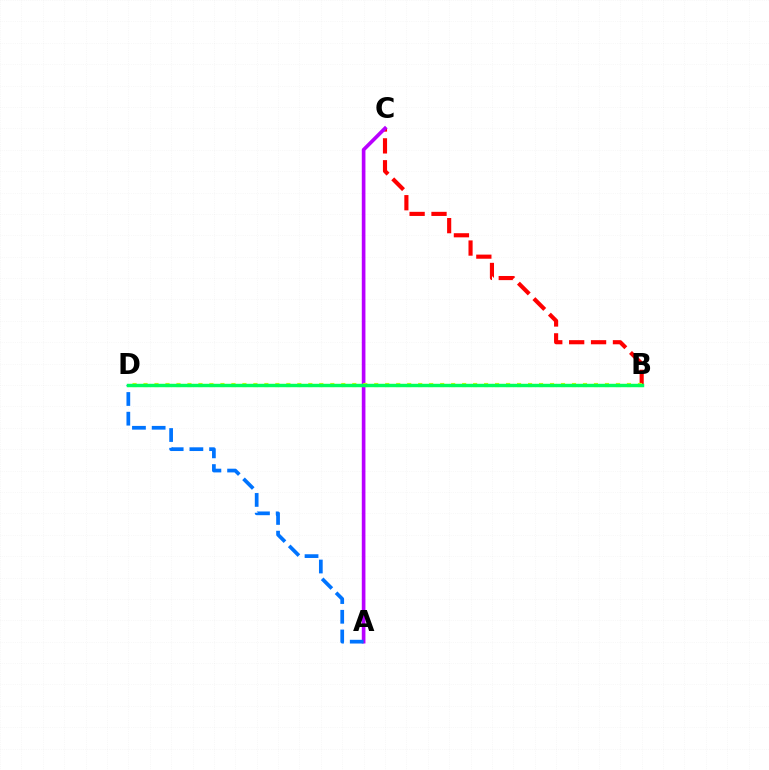{('B', 'C'): [{'color': '#ff0000', 'line_style': 'dashed', 'thickness': 2.98}], ('A', 'C'): [{'color': '#b900ff', 'line_style': 'solid', 'thickness': 2.62}], ('B', 'D'): [{'color': '#d1ff00', 'line_style': 'dotted', 'thickness': 2.99}, {'color': '#00ff5c', 'line_style': 'solid', 'thickness': 2.47}], ('A', 'D'): [{'color': '#0074ff', 'line_style': 'dashed', 'thickness': 2.68}]}